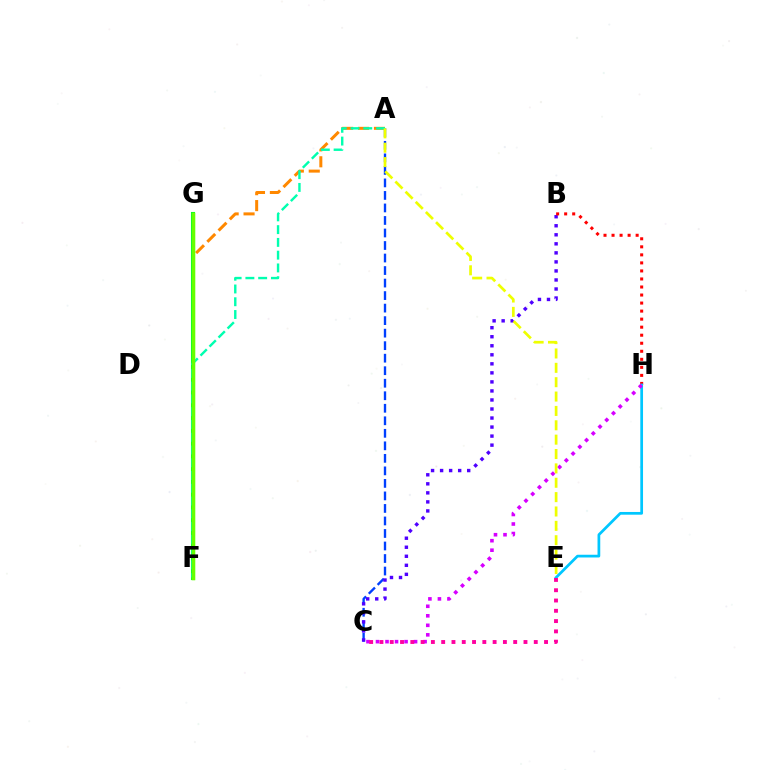{('A', 'C'): [{'color': '#003fff', 'line_style': 'dashed', 'thickness': 1.7}], ('B', 'C'): [{'color': '#4f00ff', 'line_style': 'dotted', 'thickness': 2.45}], ('B', 'H'): [{'color': '#ff0000', 'line_style': 'dotted', 'thickness': 2.18}], ('A', 'F'): [{'color': '#ff8800', 'line_style': 'dashed', 'thickness': 2.16}, {'color': '#00ffaf', 'line_style': 'dashed', 'thickness': 1.73}], ('E', 'H'): [{'color': '#00c7ff', 'line_style': 'solid', 'thickness': 1.96}], ('F', 'G'): [{'color': '#00ff27', 'line_style': 'solid', 'thickness': 2.95}, {'color': '#66ff00', 'line_style': 'solid', 'thickness': 2.51}], ('C', 'H'): [{'color': '#d600ff', 'line_style': 'dotted', 'thickness': 2.59}], ('A', 'E'): [{'color': '#eeff00', 'line_style': 'dashed', 'thickness': 1.95}], ('C', 'E'): [{'color': '#ff00a0', 'line_style': 'dotted', 'thickness': 2.8}]}